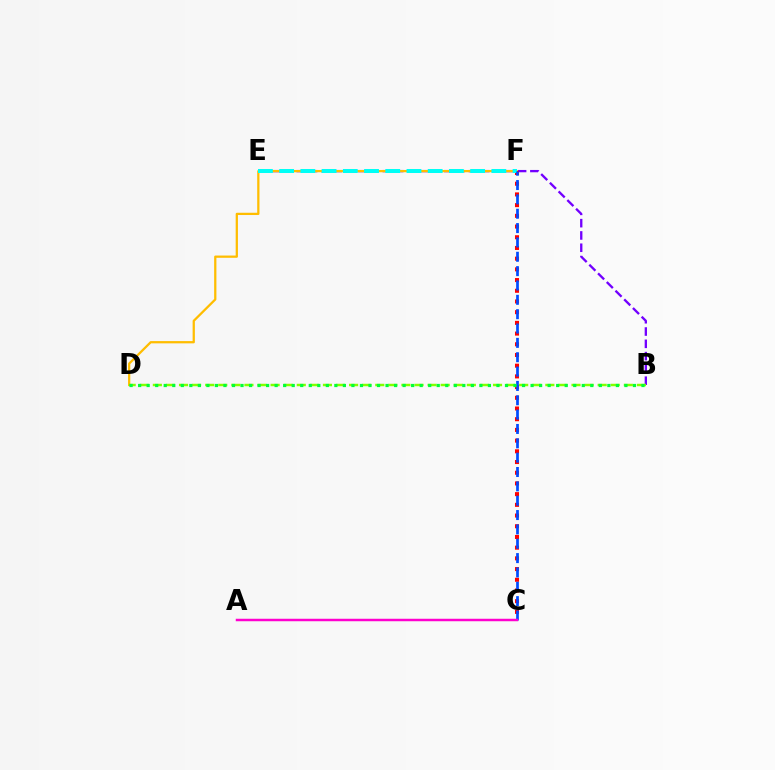{('B', 'E'): [{'color': '#7200ff', 'line_style': 'dashed', 'thickness': 1.67}], ('D', 'F'): [{'color': '#ffbd00', 'line_style': 'solid', 'thickness': 1.63}], ('C', 'F'): [{'color': '#ff0000', 'line_style': 'dotted', 'thickness': 2.91}, {'color': '#004bff', 'line_style': 'dashed', 'thickness': 1.95}], ('E', 'F'): [{'color': '#00fff6', 'line_style': 'dashed', 'thickness': 2.88}], ('B', 'D'): [{'color': '#84ff00', 'line_style': 'dashed', 'thickness': 1.78}, {'color': '#00ff39', 'line_style': 'dotted', 'thickness': 2.32}], ('A', 'C'): [{'color': '#ff00cf', 'line_style': 'solid', 'thickness': 1.78}]}